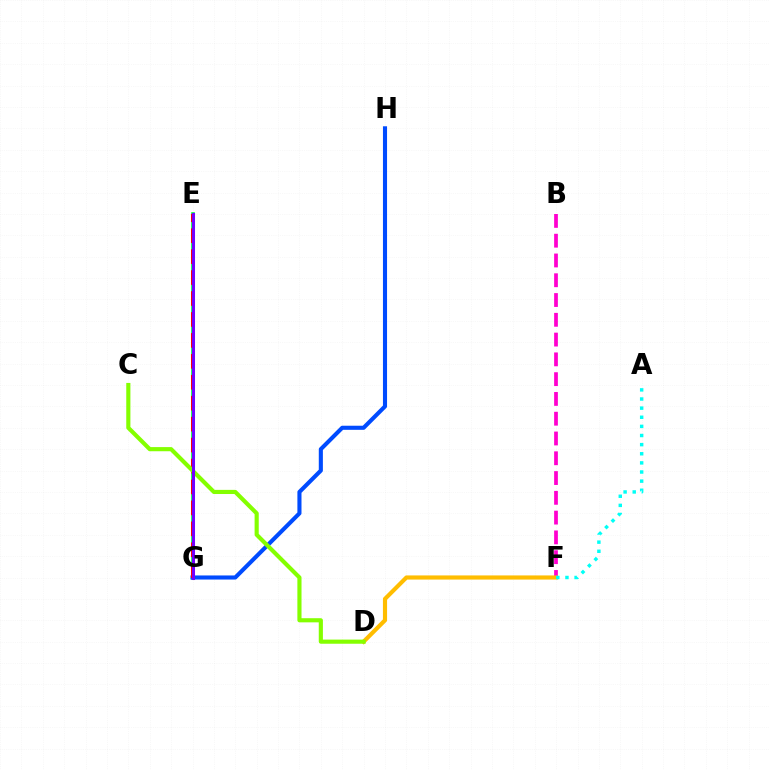{('B', 'F'): [{'color': '#ff00cf', 'line_style': 'dashed', 'thickness': 2.69}], ('E', 'G'): [{'color': '#00ff39', 'line_style': 'solid', 'thickness': 2.63}, {'color': '#ff0000', 'line_style': 'dashed', 'thickness': 2.84}, {'color': '#7200ff', 'line_style': 'solid', 'thickness': 2.19}], ('G', 'H'): [{'color': '#004bff', 'line_style': 'solid', 'thickness': 2.95}], ('D', 'F'): [{'color': '#ffbd00', 'line_style': 'solid', 'thickness': 2.98}], ('A', 'F'): [{'color': '#00fff6', 'line_style': 'dotted', 'thickness': 2.48}], ('C', 'D'): [{'color': '#84ff00', 'line_style': 'solid', 'thickness': 2.98}]}